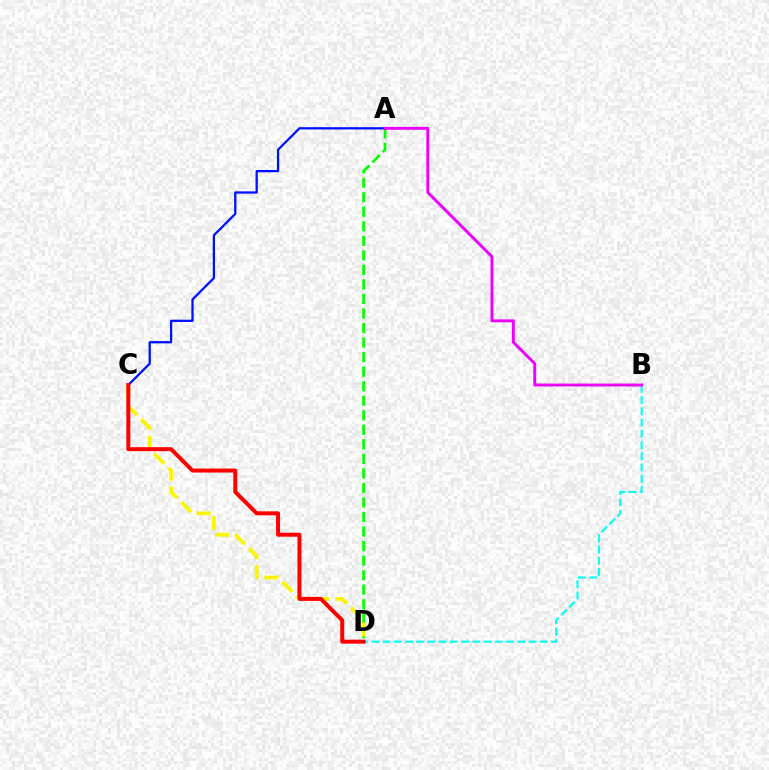{('B', 'D'): [{'color': '#00fff6', 'line_style': 'dashed', 'thickness': 1.53}], ('A', 'D'): [{'color': '#08ff00', 'line_style': 'dashed', 'thickness': 1.97}], ('C', 'D'): [{'color': '#fcf500', 'line_style': 'dashed', 'thickness': 2.7}, {'color': '#ff0000', 'line_style': 'solid', 'thickness': 2.87}], ('A', 'C'): [{'color': '#0010ff', 'line_style': 'solid', 'thickness': 1.64}], ('A', 'B'): [{'color': '#ee00ff', 'line_style': 'solid', 'thickness': 2.09}]}